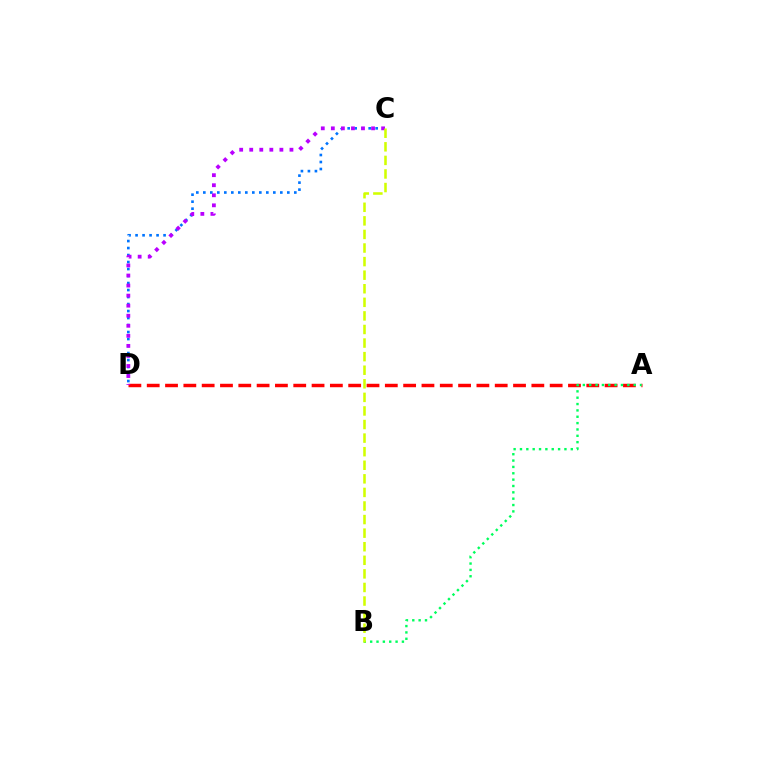{('C', 'D'): [{'color': '#0074ff', 'line_style': 'dotted', 'thickness': 1.9}, {'color': '#b900ff', 'line_style': 'dotted', 'thickness': 2.73}], ('A', 'D'): [{'color': '#ff0000', 'line_style': 'dashed', 'thickness': 2.49}], ('A', 'B'): [{'color': '#00ff5c', 'line_style': 'dotted', 'thickness': 1.73}], ('B', 'C'): [{'color': '#d1ff00', 'line_style': 'dashed', 'thickness': 1.84}]}